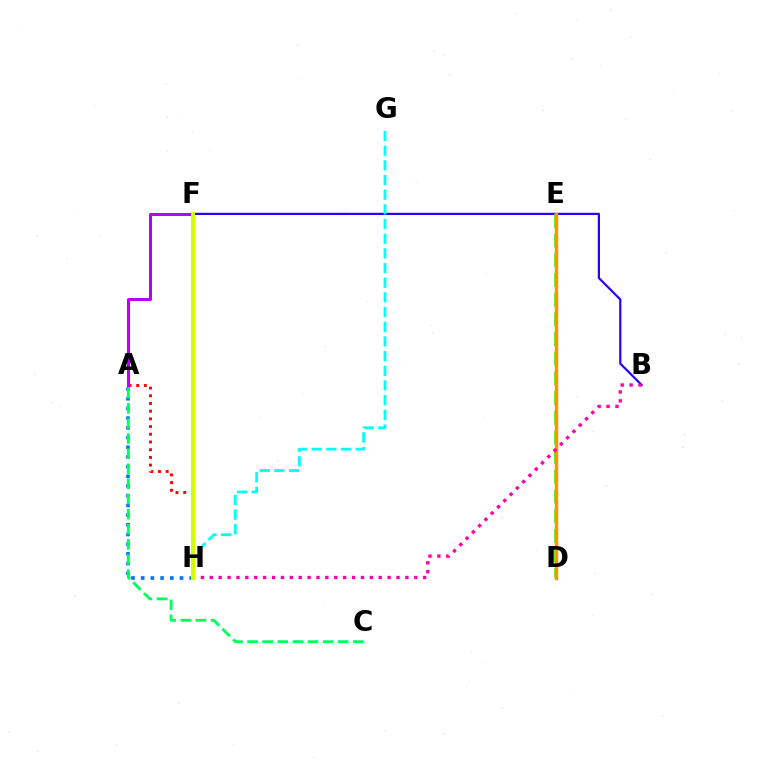{('B', 'F'): [{'color': '#2500ff', 'line_style': 'solid', 'thickness': 1.58}], ('G', 'H'): [{'color': '#00fff6', 'line_style': 'dashed', 'thickness': 1.99}], ('A', 'H'): [{'color': '#ff0000', 'line_style': 'dotted', 'thickness': 2.09}, {'color': '#0074ff', 'line_style': 'dotted', 'thickness': 2.63}], ('D', 'E'): [{'color': '#3dff00', 'line_style': 'dashed', 'thickness': 2.67}, {'color': '#ff9400', 'line_style': 'solid', 'thickness': 2.48}], ('A', 'F'): [{'color': '#b900ff', 'line_style': 'solid', 'thickness': 2.16}], ('B', 'H'): [{'color': '#ff00ac', 'line_style': 'dotted', 'thickness': 2.42}], ('A', 'C'): [{'color': '#00ff5c', 'line_style': 'dashed', 'thickness': 2.05}], ('F', 'H'): [{'color': '#d1ff00', 'line_style': 'solid', 'thickness': 2.9}]}